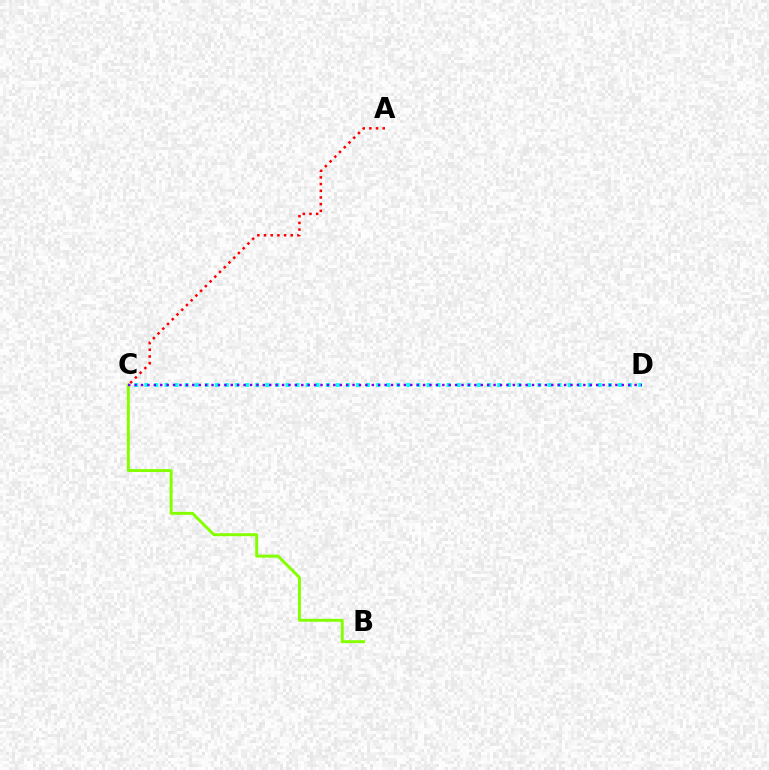{('C', 'D'): [{'color': '#00fff6', 'line_style': 'dotted', 'thickness': 2.74}, {'color': '#7200ff', 'line_style': 'dotted', 'thickness': 1.74}], ('B', 'C'): [{'color': '#84ff00', 'line_style': 'solid', 'thickness': 2.12}], ('A', 'C'): [{'color': '#ff0000', 'line_style': 'dotted', 'thickness': 1.82}]}